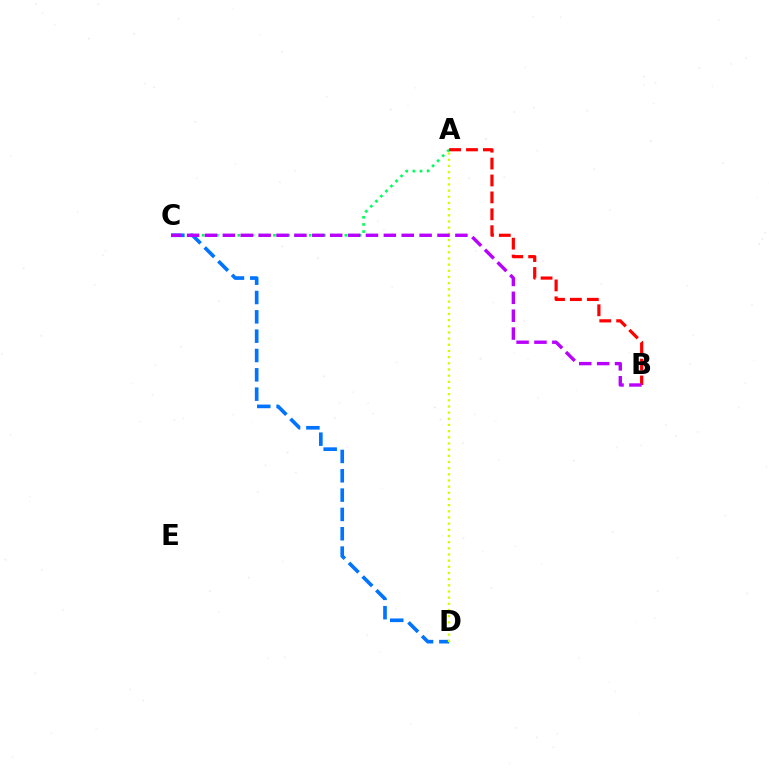{('A', 'C'): [{'color': '#00ff5c', 'line_style': 'dotted', 'thickness': 1.94}], ('C', 'D'): [{'color': '#0074ff', 'line_style': 'dashed', 'thickness': 2.63}], ('A', 'D'): [{'color': '#d1ff00', 'line_style': 'dotted', 'thickness': 1.68}], ('A', 'B'): [{'color': '#ff0000', 'line_style': 'dashed', 'thickness': 2.3}], ('B', 'C'): [{'color': '#b900ff', 'line_style': 'dashed', 'thickness': 2.43}]}